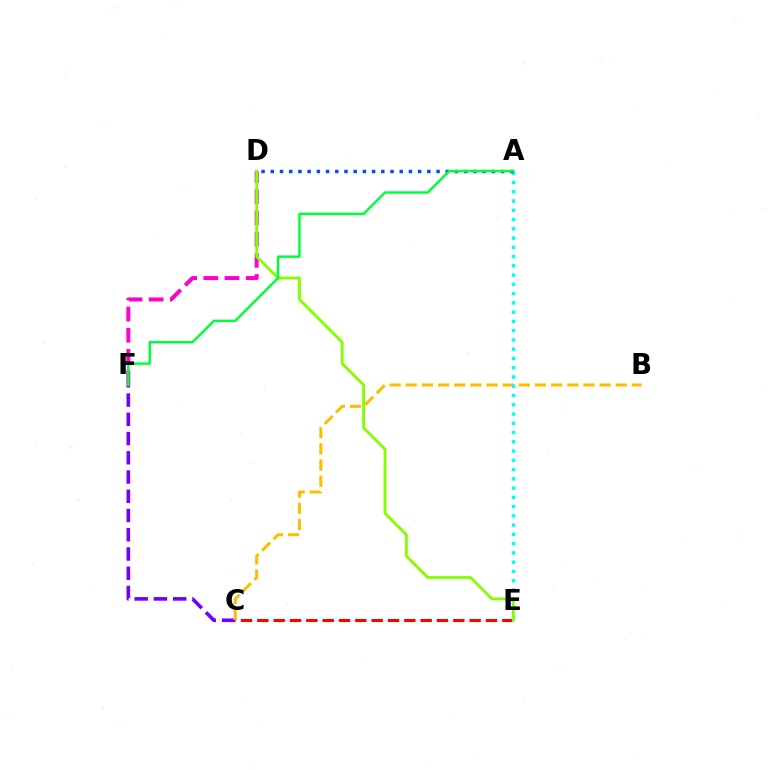{('C', 'F'): [{'color': '#7200ff', 'line_style': 'dashed', 'thickness': 2.61}], ('B', 'C'): [{'color': '#ffbd00', 'line_style': 'dashed', 'thickness': 2.2}], ('A', 'E'): [{'color': '#00fff6', 'line_style': 'dotted', 'thickness': 2.52}], ('D', 'F'): [{'color': '#ff00cf', 'line_style': 'dashed', 'thickness': 2.88}], ('C', 'E'): [{'color': '#ff0000', 'line_style': 'dashed', 'thickness': 2.22}], ('D', 'E'): [{'color': '#84ff00', 'line_style': 'solid', 'thickness': 2.04}], ('A', 'D'): [{'color': '#004bff', 'line_style': 'dotted', 'thickness': 2.5}], ('A', 'F'): [{'color': '#00ff39', 'line_style': 'solid', 'thickness': 1.78}]}